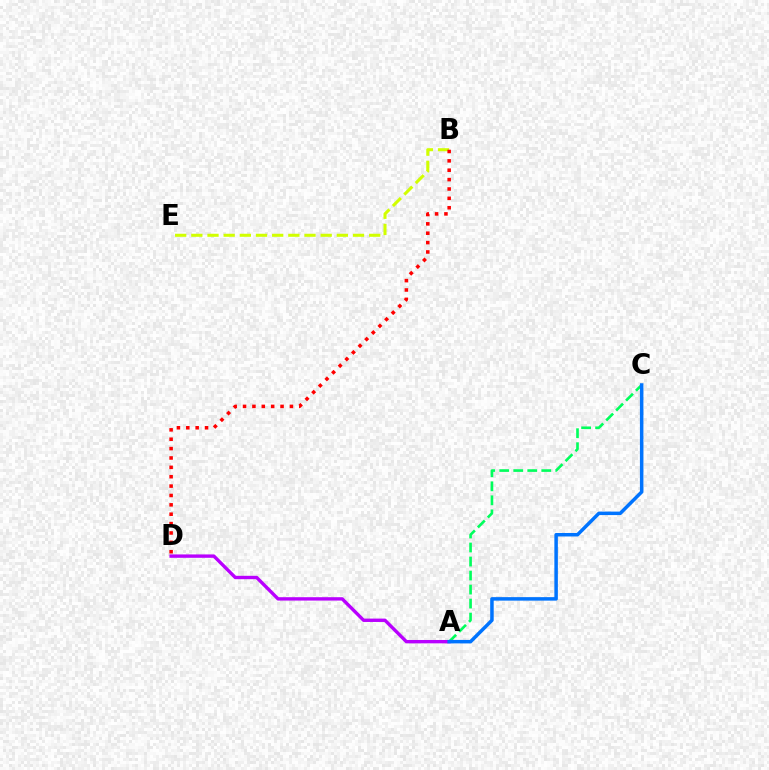{('A', 'D'): [{'color': '#b900ff', 'line_style': 'solid', 'thickness': 2.43}], ('B', 'E'): [{'color': '#d1ff00', 'line_style': 'dashed', 'thickness': 2.2}], ('A', 'C'): [{'color': '#00ff5c', 'line_style': 'dashed', 'thickness': 1.9}, {'color': '#0074ff', 'line_style': 'solid', 'thickness': 2.52}], ('B', 'D'): [{'color': '#ff0000', 'line_style': 'dotted', 'thickness': 2.55}]}